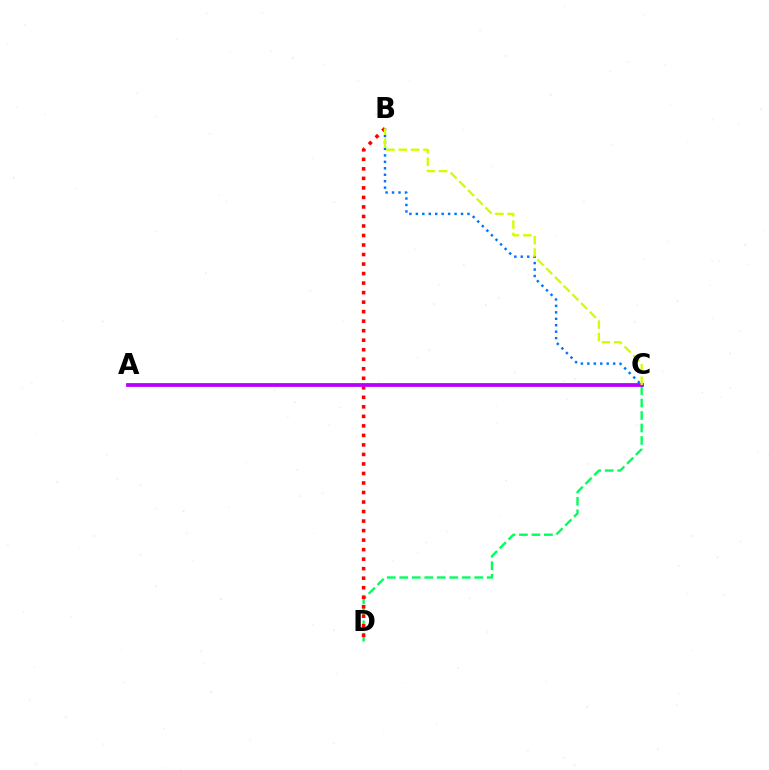{('C', 'D'): [{'color': '#00ff5c', 'line_style': 'dashed', 'thickness': 1.7}], ('B', 'C'): [{'color': '#0074ff', 'line_style': 'dotted', 'thickness': 1.75}, {'color': '#d1ff00', 'line_style': 'dashed', 'thickness': 1.68}], ('B', 'D'): [{'color': '#ff0000', 'line_style': 'dotted', 'thickness': 2.59}], ('A', 'C'): [{'color': '#b900ff', 'line_style': 'solid', 'thickness': 2.73}]}